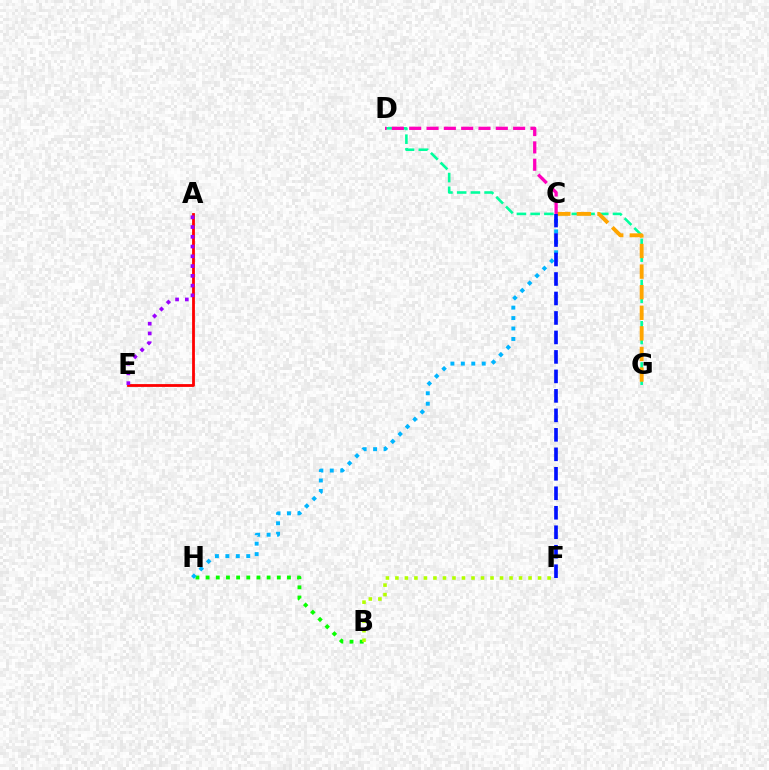{('A', 'E'): [{'color': '#ff0000', 'line_style': 'solid', 'thickness': 2.02}, {'color': '#9b00ff', 'line_style': 'dotted', 'thickness': 2.65}], ('B', 'H'): [{'color': '#08ff00', 'line_style': 'dotted', 'thickness': 2.76}], ('D', 'G'): [{'color': '#00ff9d', 'line_style': 'dashed', 'thickness': 1.86}], ('C', 'H'): [{'color': '#00b5ff', 'line_style': 'dotted', 'thickness': 2.84}], ('C', 'G'): [{'color': '#ffa500', 'line_style': 'dashed', 'thickness': 2.8}], ('C', 'F'): [{'color': '#0010ff', 'line_style': 'dashed', 'thickness': 2.65}], ('B', 'F'): [{'color': '#b3ff00', 'line_style': 'dotted', 'thickness': 2.58}], ('C', 'D'): [{'color': '#ff00bd', 'line_style': 'dashed', 'thickness': 2.35}]}